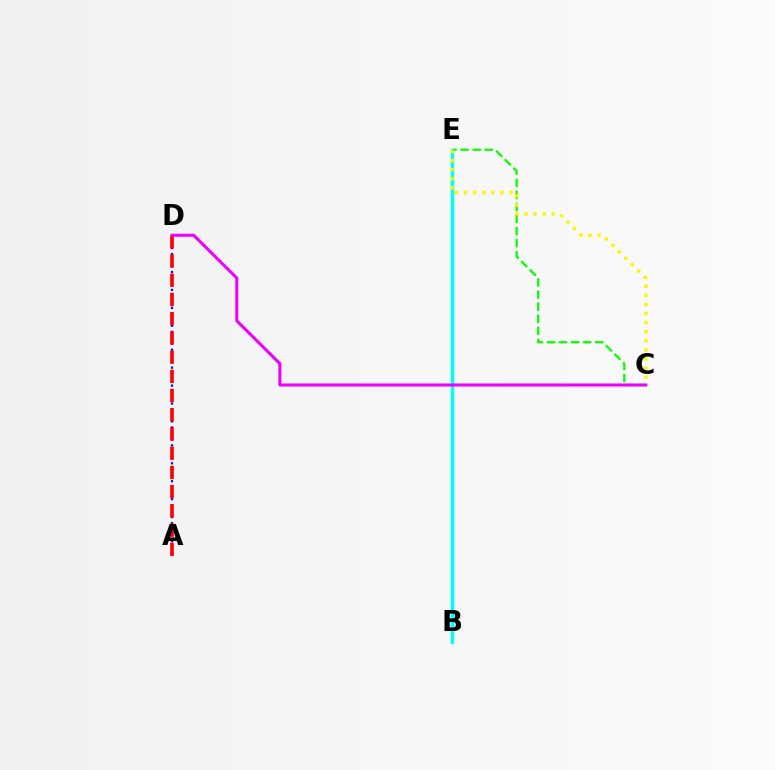{('C', 'E'): [{'color': '#08ff00', 'line_style': 'dashed', 'thickness': 1.64}, {'color': '#fcf500', 'line_style': 'dotted', 'thickness': 2.47}], ('A', 'D'): [{'color': '#0010ff', 'line_style': 'dotted', 'thickness': 1.62}, {'color': '#ff0000', 'line_style': 'dashed', 'thickness': 2.61}], ('B', 'E'): [{'color': '#00fff6', 'line_style': 'solid', 'thickness': 2.49}], ('C', 'D'): [{'color': '#ee00ff', 'line_style': 'solid', 'thickness': 2.19}]}